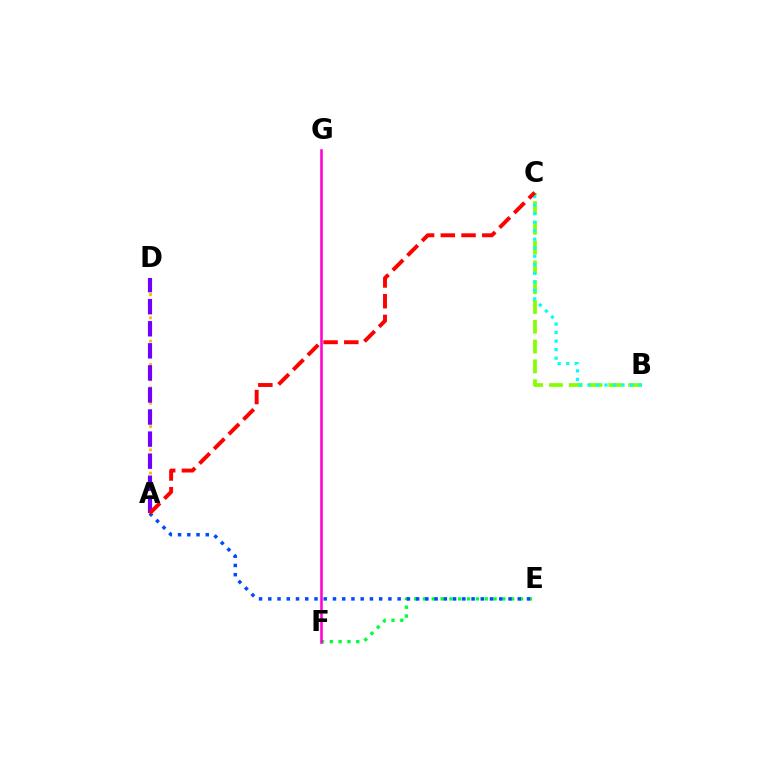{('A', 'D'): [{'color': '#ffbd00', 'line_style': 'dotted', 'thickness': 2.11}, {'color': '#7200ff', 'line_style': 'dashed', 'thickness': 3.0}], ('B', 'C'): [{'color': '#84ff00', 'line_style': 'dashed', 'thickness': 2.69}, {'color': '#00fff6', 'line_style': 'dotted', 'thickness': 2.32}], ('E', 'F'): [{'color': '#00ff39', 'line_style': 'dotted', 'thickness': 2.4}], ('F', 'G'): [{'color': '#ff00cf', 'line_style': 'solid', 'thickness': 1.84}], ('A', 'E'): [{'color': '#004bff', 'line_style': 'dotted', 'thickness': 2.51}], ('A', 'C'): [{'color': '#ff0000', 'line_style': 'dashed', 'thickness': 2.82}]}